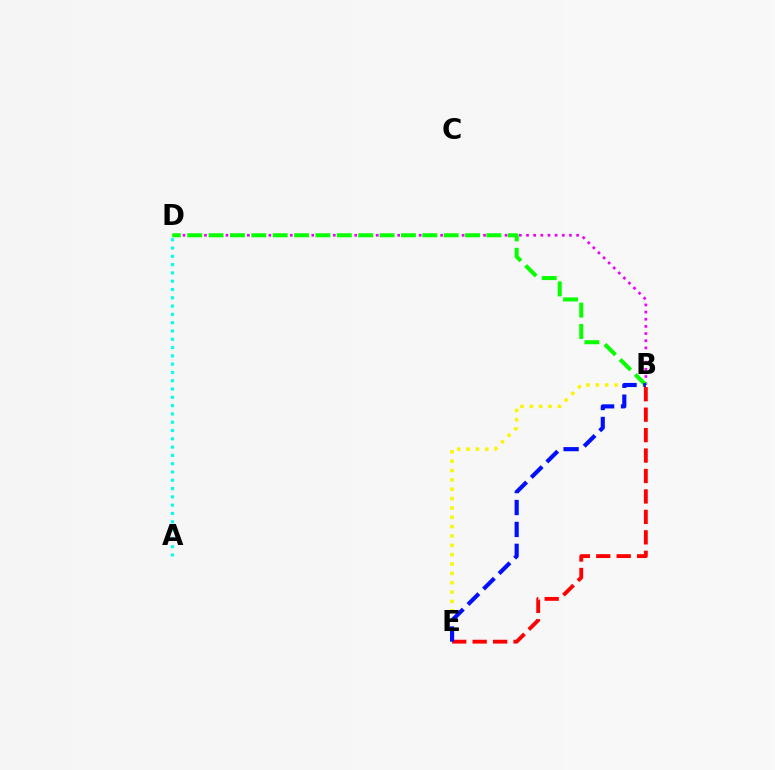{('B', 'E'): [{'color': '#fcf500', 'line_style': 'dotted', 'thickness': 2.54}, {'color': '#ff0000', 'line_style': 'dashed', 'thickness': 2.78}, {'color': '#0010ff', 'line_style': 'dashed', 'thickness': 2.98}], ('A', 'D'): [{'color': '#00fff6', 'line_style': 'dotted', 'thickness': 2.25}], ('B', 'D'): [{'color': '#ee00ff', 'line_style': 'dotted', 'thickness': 1.94}, {'color': '#08ff00', 'line_style': 'dashed', 'thickness': 2.9}]}